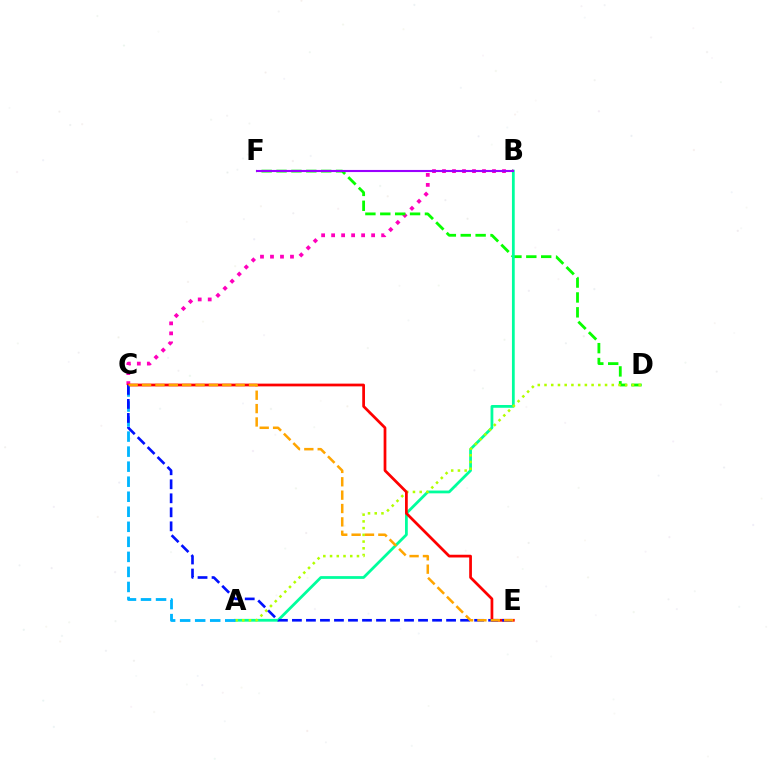{('B', 'C'): [{'color': '#ff00bd', 'line_style': 'dotted', 'thickness': 2.72}], ('D', 'F'): [{'color': '#08ff00', 'line_style': 'dashed', 'thickness': 2.02}], ('A', 'B'): [{'color': '#00ff9d', 'line_style': 'solid', 'thickness': 2.0}], ('A', 'D'): [{'color': '#b3ff00', 'line_style': 'dotted', 'thickness': 1.83}], ('A', 'C'): [{'color': '#00b5ff', 'line_style': 'dashed', 'thickness': 2.04}], ('C', 'E'): [{'color': '#ff0000', 'line_style': 'solid', 'thickness': 1.97}, {'color': '#0010ff', 'line_style': 'dashed', 'thickness': 1.9}, {'color': '#ffa500', 'line_style': 'dashed', 'thickness': 1.82}], ('B', 'F'): [{'color': '#9b00ff', 'line_style': 'solid', 'thickness': 1.52}]}